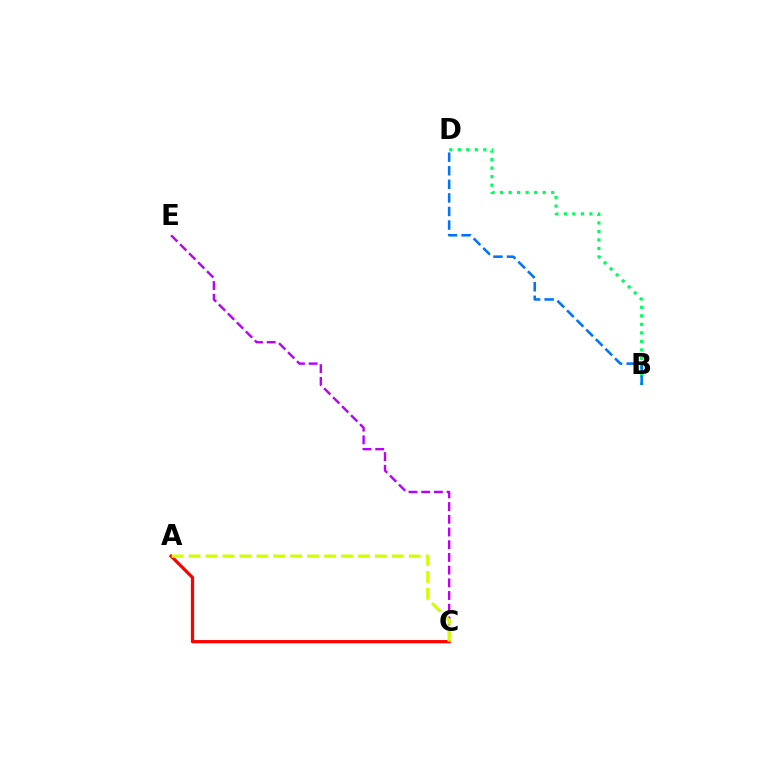{('C', 'E'): [{'color': '#b900ff', 'line_style': 'dashed', 'thickness': 1.73}], ('A', 'C'): [{'color': '#ff0000', 'line_style': 'solid', 'thickness': 2.33}, {'color': '#d1ff00', 'line_style': 'dashed', 'thickness': 2.3}], ('B', 'D'): [{'color': '#00ff5c', 'line_style': 'dotted', 'thickness': 2.31}, {'color': '#0074ff', 'line_style': 'dashed', 'thickness': 1.84}]}